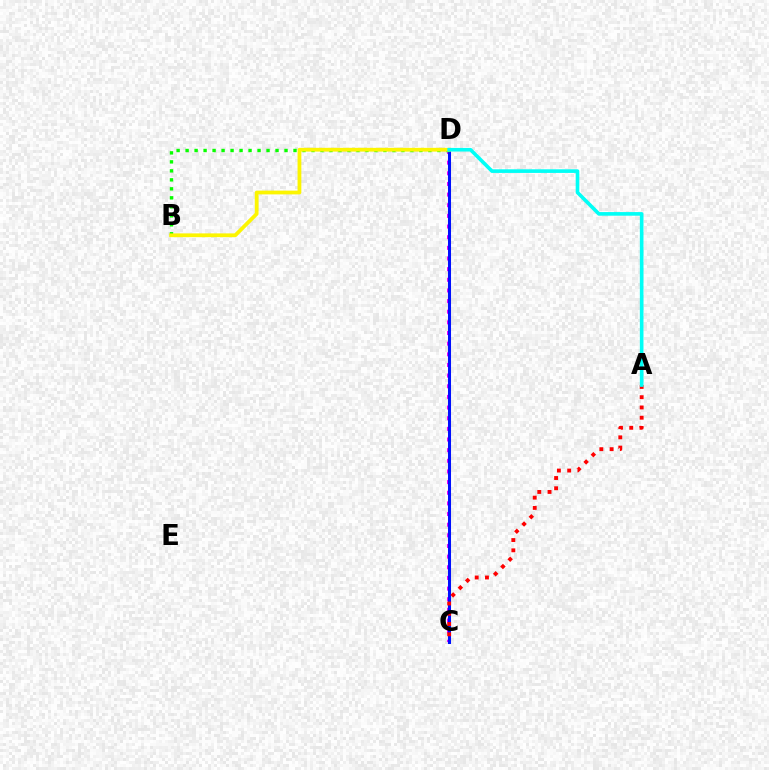{('C', 'D'): [{'color': '#ee00ff', 'line_style': 'dotted', 'thickness': 2.89}, {'color': '#0010ff', 'line_style': 'solid', 'thickness': 2.18}], ('B', 'D'): [{'color': '#08ff00', 'line_style': 'dotted', 'thickness': 2.44}, {'color': '#fcf500', 'line_style': 'solid', 'thickness': 2.72}], ('A', 'C'): [{'color': '#ff0000', 'line_style': 'dotted', 'thickness': 2.79}], ('A', 'D'): [{'color': '#00fff6', 'line_style': 'solid', 'thickness': 2.61}]}